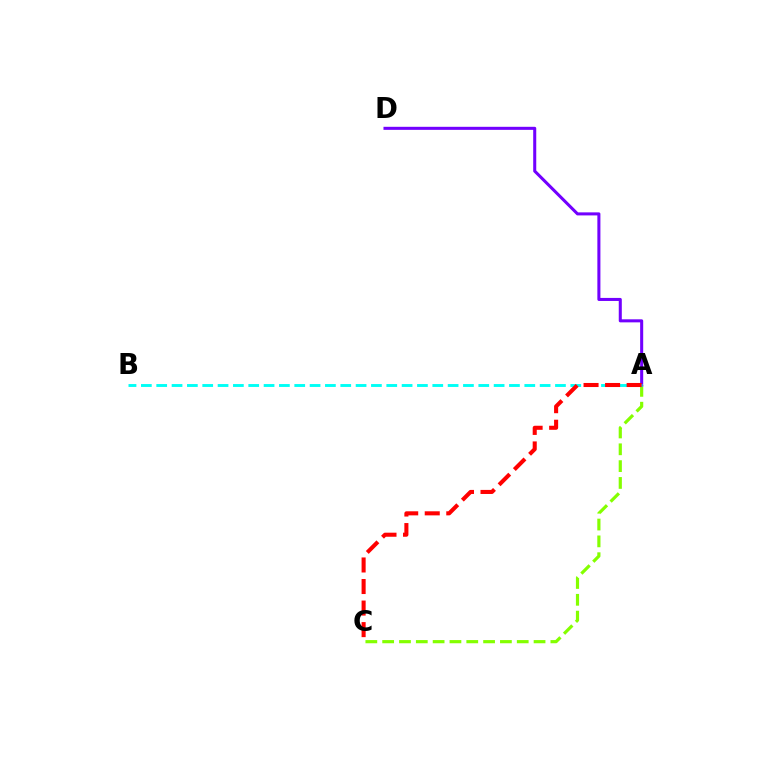{('A', 'C'): [{'color': '#84ff00', 'line_style': 'dashed', 'thickness': 2.29}, {'color': '#ff0000', 'line_style': 'dashed', 'thickness': 2.93}], ('A', 'D'): [{'color': '#7200ff', 'line_style': 'solid', 'thickness': 2.19}], ('A', 'B'): [{'color': '#00fff6', 'line_style': 'dashed', 'thickness': 2.08}]}